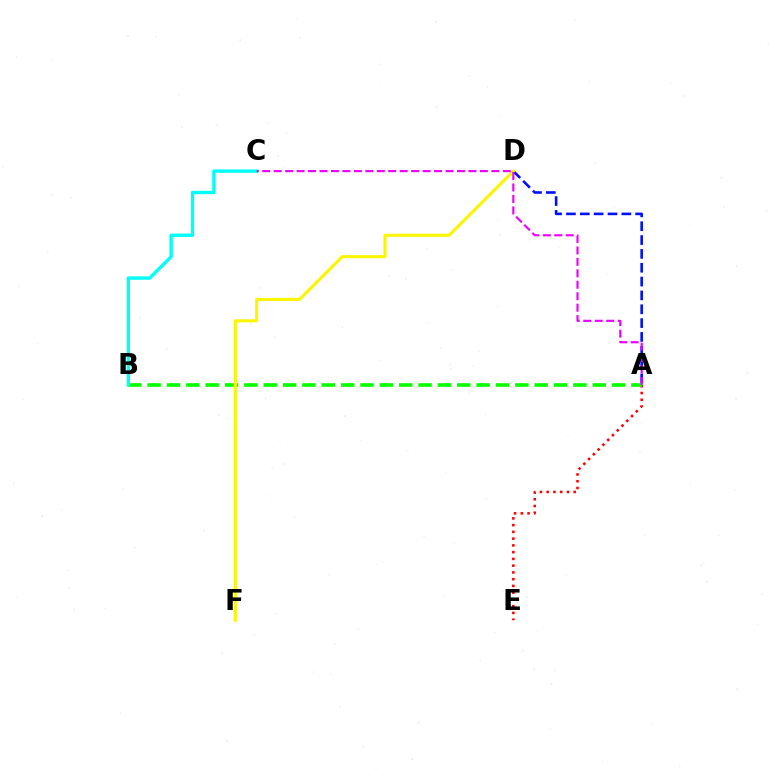{('A', 'E'): [{'color': '#ff0000', 'line_style': 'dotted', 'thickness': 1.83}], ('A', 'D'): [{'color': '#0010ff', 'line_style': 'dashed', 'thickness': 1.88}], ('A', 'B'): [{'color': '#08ff00', 'line_style': 'dashed', 'thickness': 2.63}], ('B', 'C'): [{'color': '#00fff6', 'line_style': 'solid', 'thickness': 2.42}], ('D', 'F'): [{'color': '#fcf500', 'line_style': 'solid', 'thickness': 2.23}], ('A', 'C'): [{'color': '#ee00ff', 'line_style': 'dashed', 'thickness': 1.56}]}